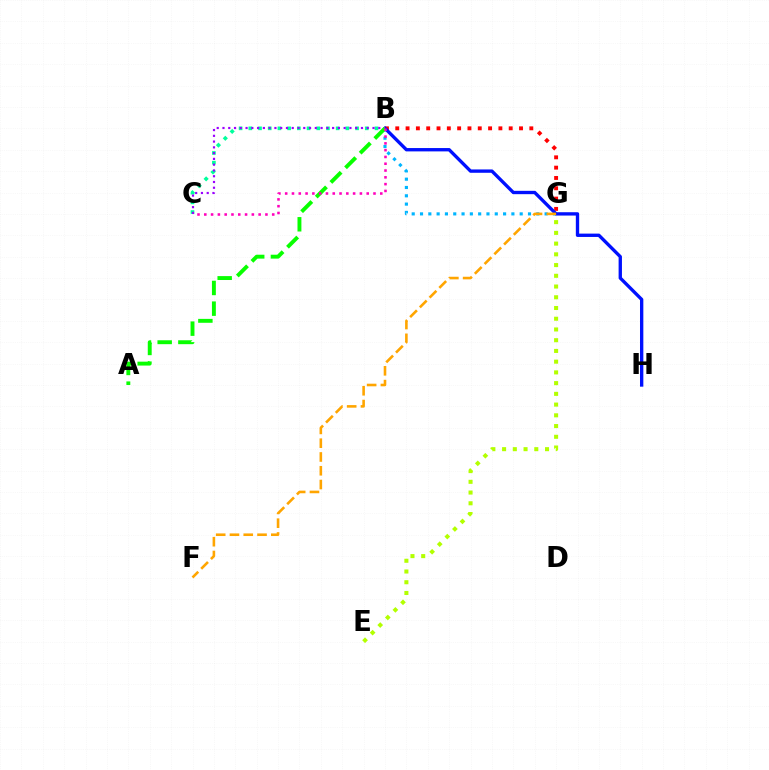{('B', 'G'): [{'color': '#ff0000', 'line_style': 'dotted', 'thickness': 2.8}, {'color': '#00b5ff', 'line_style': 'dotted', 'thickness': 2.26}], ('B', 'H'): [{'color': '#0010ff', 'line_style': 'solid', 'thickness': 2.41}], ('B', 'C'): [{'color': '#00ff9d', 'line_style': 'dotted', 'thickness': 2.64}, {'color': '#9b00ff', 'line_style': 'dotted', 'thickness': 1.57}, {'color': '#ff00bd', 'line_style': 'dotted', 'thickness': 1.85}], ('A', 'B'): [{'color': '#08ff00', 'line_style': 'dashed', 'thickness': 2.81}], ('F', 'G'): [{'color': '#ffa500', 'line_style': 'dashed', 'thickness': 1.87}], ('E', 'G'): [{'color': '#b3ff00', 'line_style': 'dotted', 'thickness': 2.92}]}